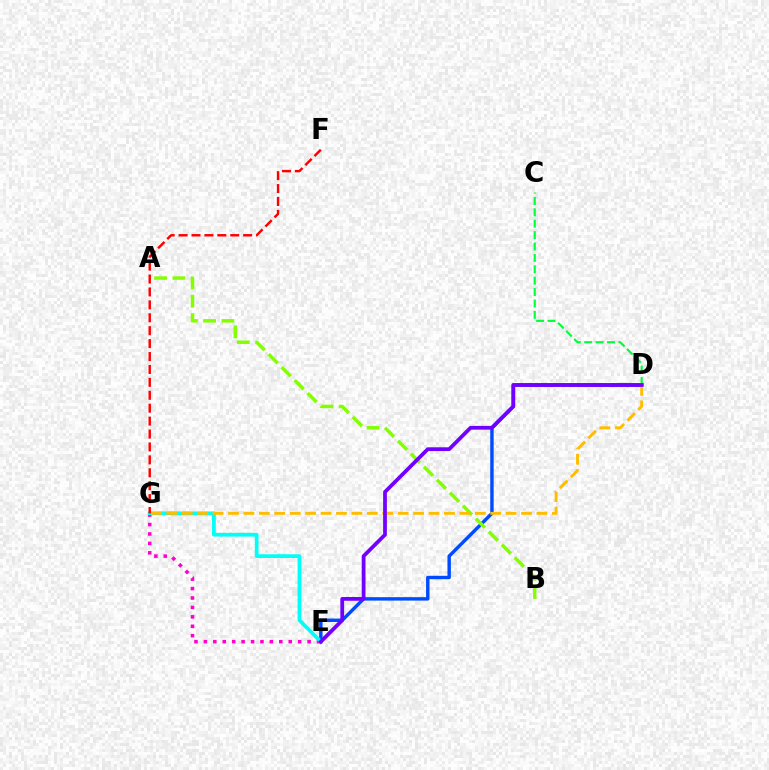{('E', 'G'): [{'color': '#ff00cf', 'line_style': 'dotted', 'thickness': 2.56}, {'color': '#00fff6', 'line_style': 'solid', 'thickness': 2.7}], ('D', 'E'): [{'color': '#004bff', 'line_style': 'solid', 'thickness': 2.46}, {'color': '#7200ff', 'line_style': 'solid', 'thickness': 2.71}], ('A', 'B'): [{'color': '#84ff00', 'line_style': 'dashed', 'thickness': 2.49}], ('D', 'G'): [{'color': '#ffbd00', 'line_style': 'dashed', 'thickness': 2.1}], ('F', 'G'): [{'color': '#ff0000', 'line_style': 'dashed', 'thickness': 1.75}], ('C', 'D'): [{'color': '#00ff39', 'line_style': 'dashed', 'thickness': 1.55}]}